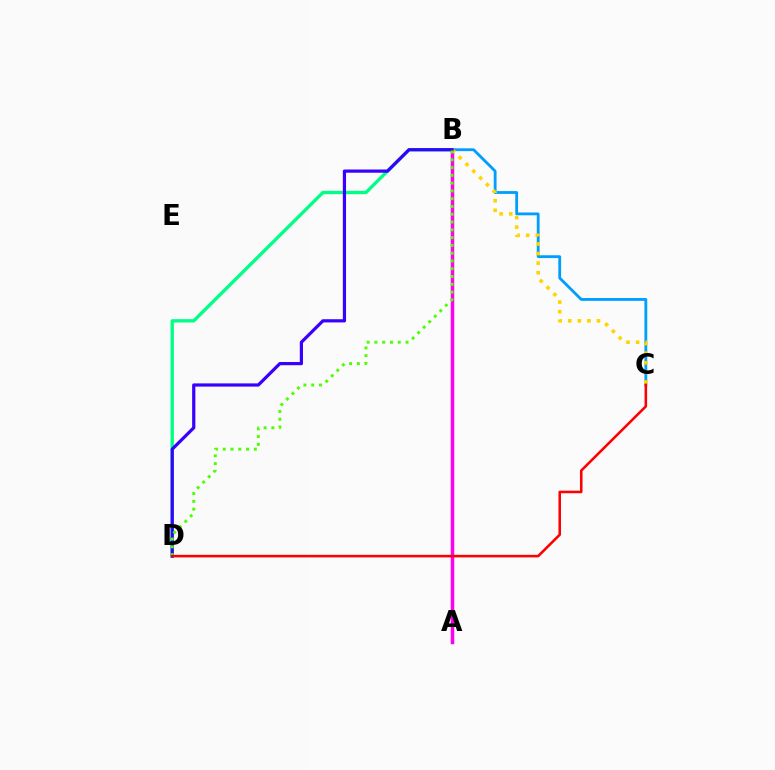{('B', 'C'): [{'color': '#009eff', 'line_style': 'solid', 'thickness': 2.03}, {'color': '#ffd500', 'line_style': 'dotted', 'thickness': 2.6}], ('B', 'D'): [{'color': '#00ff86', 'line_style': 'solid', 'thickness': 2.41}, {'color': '#3700ff', 'line_style': 'solid', 'thickness': 2.31}, {'color': '#4fff00', 'line_style': 'dotted', 'thickness': 2.11}], ('A', 'B'): [{'color': '#ff00ed', 'line_style': 'solid', 'thickness': 2.52}], ('C', 'D'): [{'color': '#ff0000', 'line_style': 'solid', 'thickness': 1.84}]}